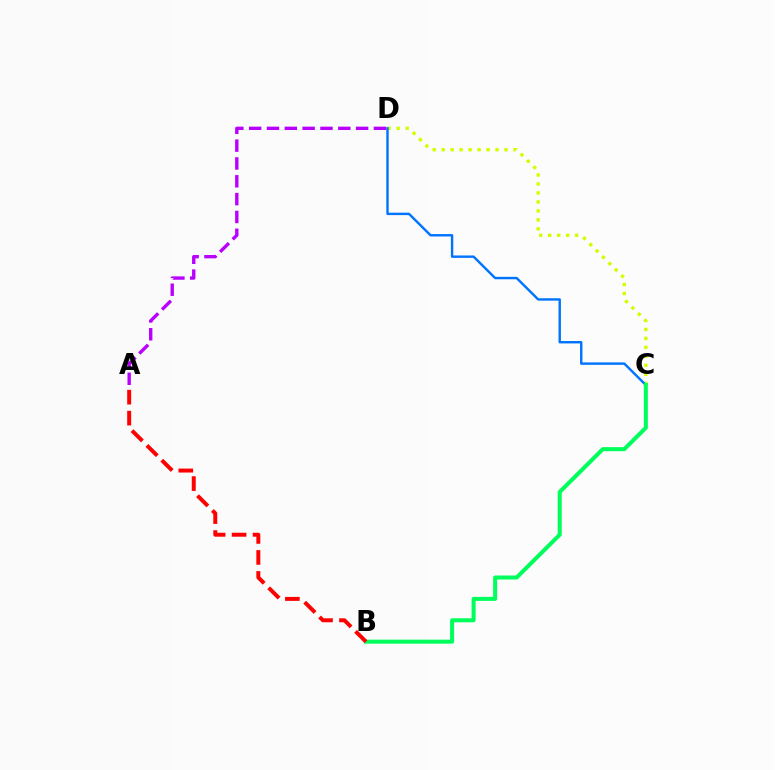{('C', 'D'): [{'color': '#d1ff00', 'line_style': 'dotted', 'thickness': 2.44}, {'color': '#0074ff', 'line_style': 'solid', 'thickness': 1.74}], ('B', 'C'): [{'color': '#00ff5c', 'line_style': 'solid', 'thickness': 2.91}], ('A', 'B'): [{'color': '#ff0000', 'line_style': 'dashed', 'thickness': 2.85}], ('A', 'D'): [{'color': '#b900ff', 'line_style': 'dashed', 'thickness': 2.42}]}